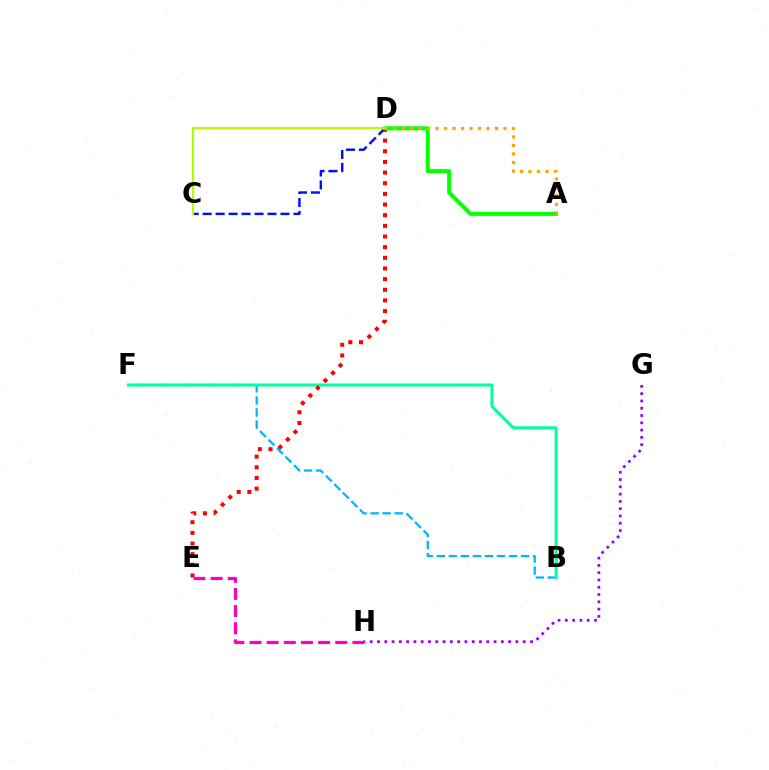{('B', 'F'): [{'color': '#00b5ff', 'line_style': 'dashed', 'thickness': 1.64}, {'color': '#00ff9d', 'line_style': 'solid', 'thickness': 2.18}], ('G', 'H'): [{'color': '#9b00ff', 'line_style': 'dotted', 'thickness': 1.98}], ('D', 'E'): [{'color': '#ff0000', 'line_style': 'dotted', 'thickness': 2.9}], ('C', 'D'): [{'color': '#0010ff', 'line_style': 'dashed', 'thickness': 1.76}, {'color': '#b3ff00', 'line_style': 'solid', 'thickness': 1.55}], ('A', 'D'): [{'color': '#08ff00', 'line_style': 'solid', 'thickness': 2.91}, {'color': '#ffa500', 'line_style': 'dotted', 'thickness': 2.31}], ('E', 'H'): [{'color': '#ff00bd', 'line_style': 'dashed', 'thickness': 2.33}]}